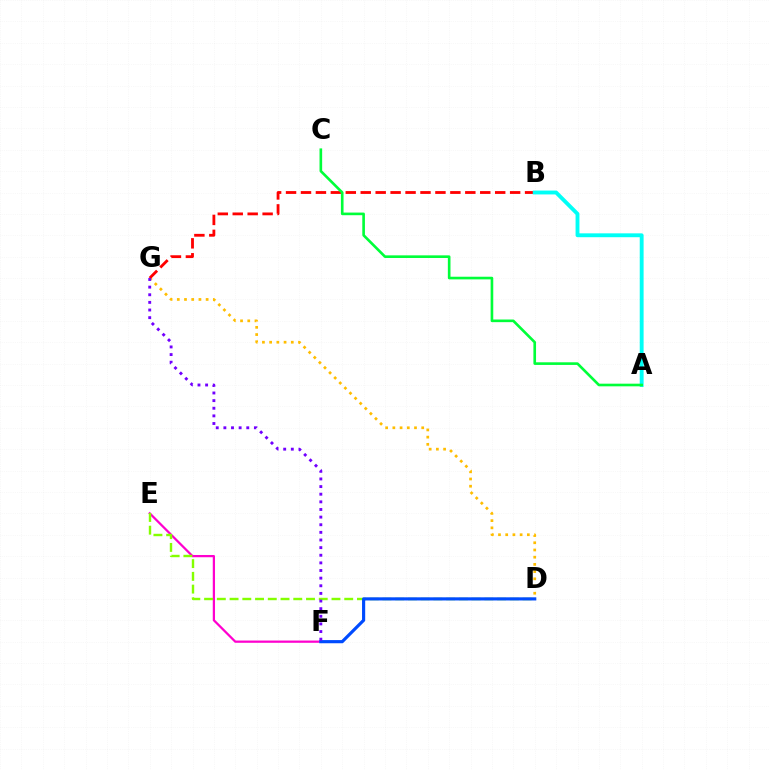{('E', 'F'): [{'color': '#ff00cf', 'line_style': 'solid', 'thickness': 1.62}], ('D', 'E'): [{'color': '#84ff00', 'line_style': 'dashed', 'thickness': 1.73}], ('D', 'G'): [{'color': '#ffbd00', 'line_style': 'dotted', 'thickness': 1.96}], ('B', 'G'): [{'color': '#ff0000', 'line_style': 'dashed', 'thickness': 2.03}], ('D', 'F'): [{'color': '#004bff', 'line_style': 'solid', 'thickness': 2.27}], ('A', 'B'): [{'color': '#00fff6', 'line_style': 'solid', 'thickness': 2.79}], ('A', 'C'): [{'color': '#00ff39', 'line_style': 'solid', 'thickness': 1.9}], ('F', 'G'): [{'color': '#7200ff', 'line_style': 'dotted', 'thickness': 2.07}]}